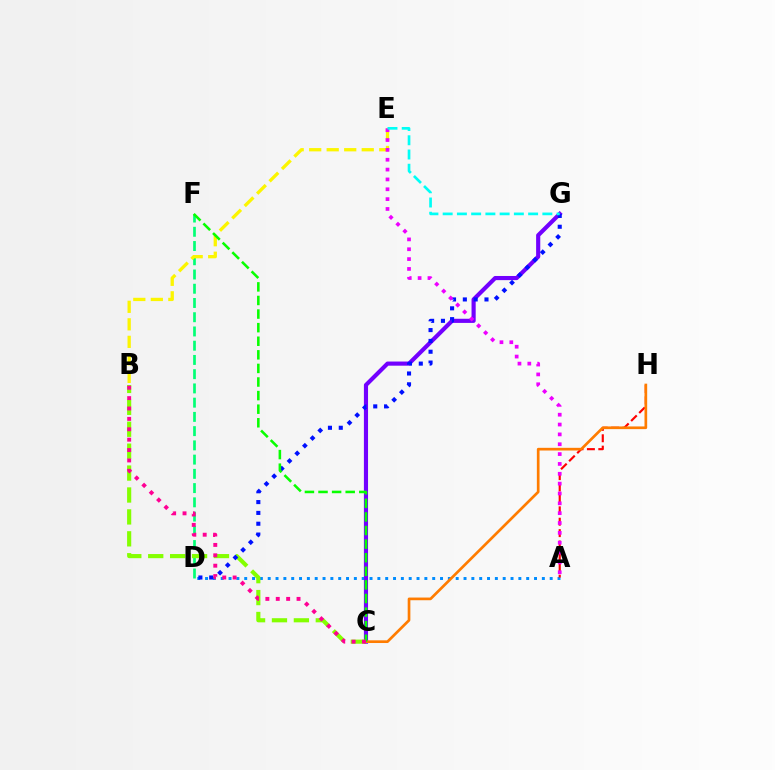{('D', 'F'): [{'color': '#00ff74', 'line_style': 'dashed', 'thickness': 1.93}], ('A', 'D'): [{'color': '#008cff', 'line_style': 'dotted', 'thickness': 2.13}], ('B', 'E'): [{'color': '#fcf500', 'line_style': 'dashed', 'thickness': 2.38}], ('C', 'G'): [{'color': '#7200ff', 'line_style': 'solid', 'thickness': 2.98}], ('B', 'C'): [{'color': '#84ff00', 'line_style': 'dashed', 'thickness': 2.98}, {'color': '#ff0094', 'line_style': 'dotted', 'thickness': 2.82}], ('D', 'G'): [{'color': '#0010ff', 'line_style': 'dotted', 'thickness': 2.94}], ('A', 'H'): [{'color': '#ff0000', 'line_style': 'dashed', 'thickness': 1.55}], ('A', 'E'): [{'color': '#ee00ff', 'line_style': 'dotted', 'thickness': 2.68}], ('C', 'H'): [{'color': '#ff7c00', 'line_style': 'solid', 'thickness': 1.93}], ('C', 'F'): [{'color': '#08ff00', 'line_style': 'dashed', 'thickness': 1.85}], ('E', 'G'): [{'color': '#00fff6', 'line_style': 'dashed', 'thickness': 1.93}]}